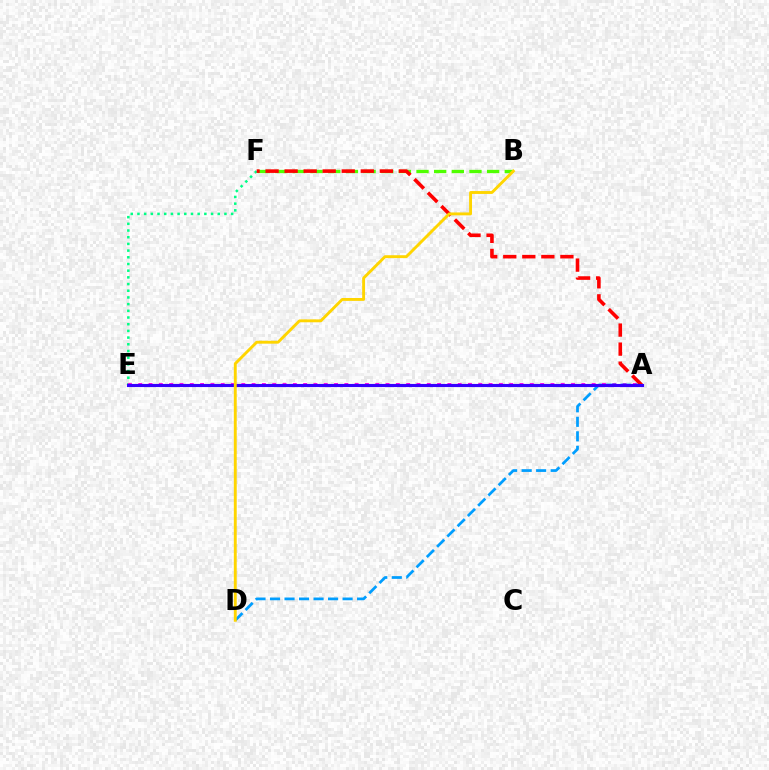{('E', 'F'): [{'color': '#00ff86', 'line_style': 'dotted', 'thickness': 1.82}], ('A', 'E'): [{'color': '#ff00ed', 'line_style': 'dotted', 'thickness': 2.8}, {'color': '#3700ff', 'line_style': 'solid', 'thickness': 2.24}], ('A', 'D'): [{'color': '#009eff', 'line_style': 'dashed', 'thickness': 1.97}], ('B', 'F'): [{'color': '#4fff00', 'line_style': 'dashed', 'thickness': 2.4}], ('A', 'F'): [{'color': '#ff0000', 'line_style': 'dashed', 'thickness': 2.59}], ('B', 'D'): [{'color': '#ffd500', 'line_style': 'solid', 'thickness': 2.08}]}